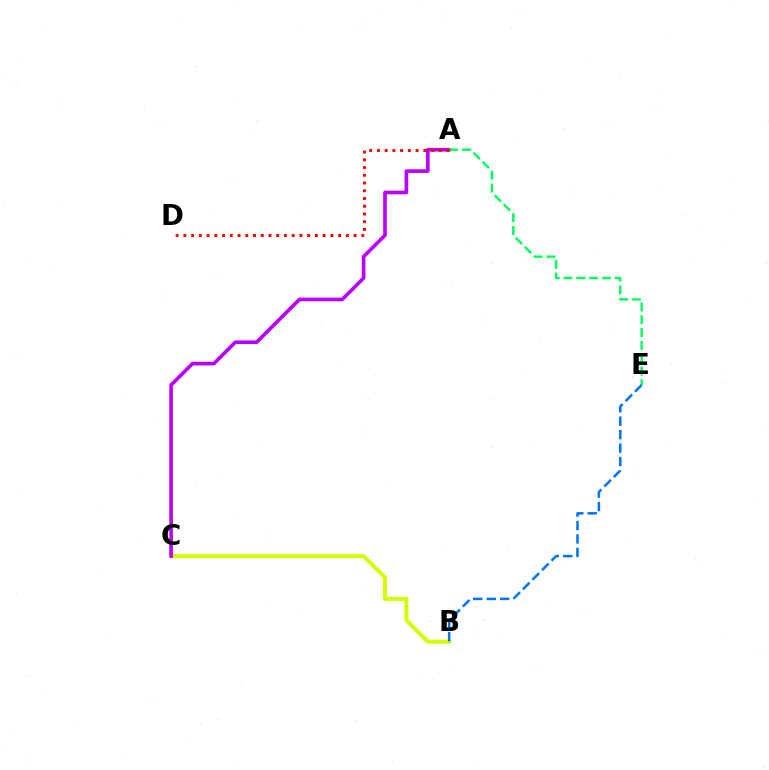{('B', 'C'): [{'color': '#d1ff00', 'line_style': 'solid', 'thickness': 2.84}], ('A', 'C'): [{'color': '#b900ff', 'line_style': 'solid', 'thickness': 2.61}], ('A', 'E'): [{'color': '#00ff5c', 'line_style': 'dashed', 'thickness': 1.74}], ('A', 'D'): [{'color': '#ff0000', 'line_style': 'dotted', 'thickness': 2.1}], ('B', 'E'): [{'color': '#0074ff', 'line_style': 'dashed', 'thickness': 1.83}]}